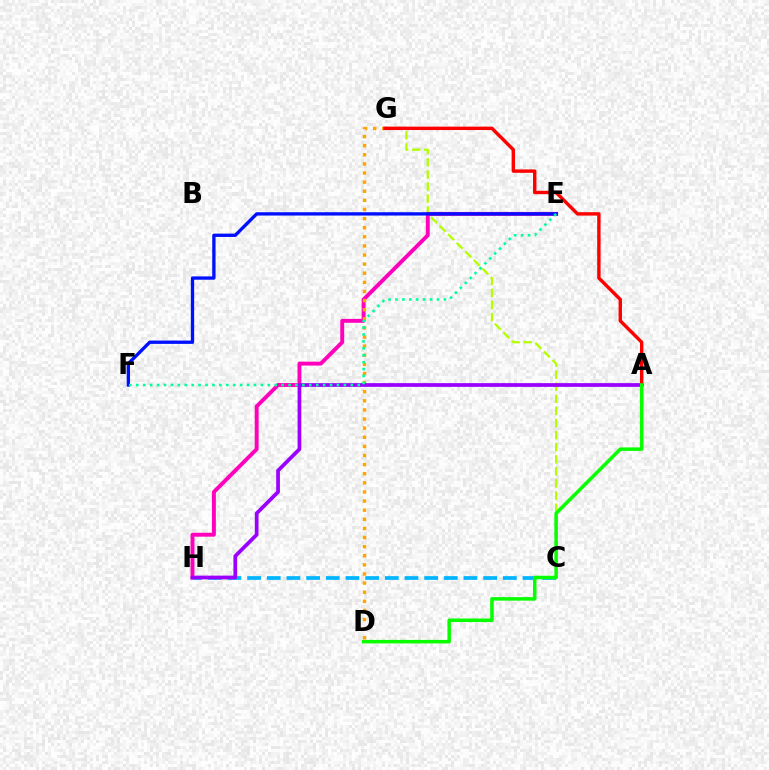{('C', 'G'): [{'color': '#b3ff00', 'line_style': 'dashed', 'thickness': 1.64}], ('E', 'H'): [{'color': '#ff00bd', 'line_style': 'solid', 'thickness': 2.81}], ('E', 'F'): [{'color': '#0010ff', 'line_style': 'solid', 'thickness': 2.39}, {'color': '#00ff9d', 'line_style': 'dotted', 'thickness': 1.88}], ('D', 'G'): [{'color': '#ffa500', 'line_style': 'dotted', 'thickness': 2.48}], ('C', 'H'): [{'color': '#00b5ff', 'line_style': 'dashed', 'thickness': 2.67}], ('A', 'H'): [{'color': '#9b00ff', 'line_style': 'solid', 'thickness': 2.69}], ('A', 'G'): [{'color': '#ff0000', 'line_style': 'solid', 'thickness': 2.45}], ('A', 'D'): [{'color': '#08ff00', 'line_style': 'solid', 'thickness': 2.53}]}